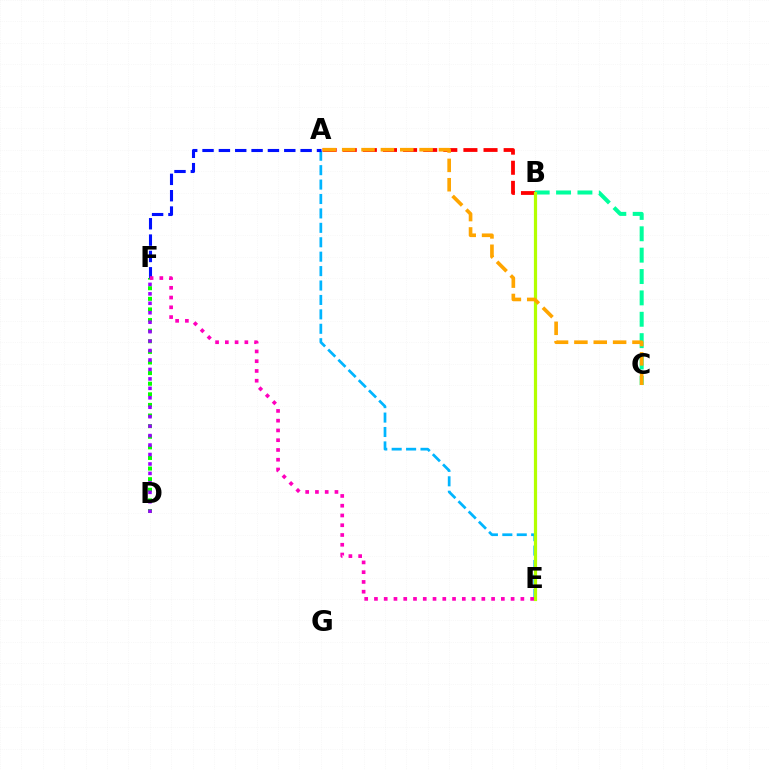{('A', 'E'): [{'color': '#00b5ff', 'line_style': 'dashed', 'thickness': 1.96}], ('D', 'F'): [{'color': '#08ff00', 'line_style': 'dotted', 'thickness': 2.88}, {'color': '#9b00ff', 'line_style': 'dotted', 'thickness': 2.57}], ('B', 'C'): [{'color': '#00ff9d', 'line_style': 'dashed', 'thickness': 2.9}], ('A', 'B'): [{'color': '#ff0000', 'line_style': 'dashed', 'thickness': 2.73}], ('B', 'E'): [{'color': '#b3ff00', 'line_style': 'solid', 'thickness': 2.31}], ('A', 'F'): [{'color': '#0010ff', 'line_style': 'dashed', 'thickness': 2.22}], ('A', 'C'): [{'color': '#ffa500', 'line_style': 'dashed', 'thickness': 2.63}], ('E', 'F'): [{'color': '#ff00bd', 'line_style': 'dotted', 'thickness': 2.65}]}